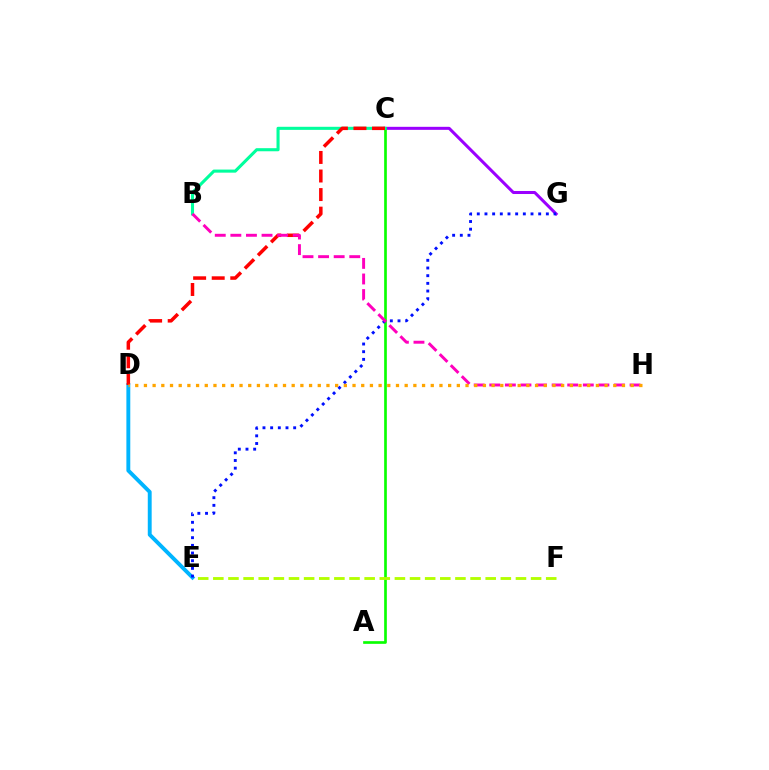{('C', 'G'): [{'color': '#9b00ff', 'line_style': 'solid', 'thickness': 2.18}], ('A', 'C'): [{'color': '#08ff00', 'line_style': 'solid', 'thickness': 1.92}], ('B', 'C'): [{'color': '#00ff9d', 'line_style': 'solid', 'thickness': 2.22}], ('D', 'E'): [{'color': '#00b5ff', 'line_style': 'solid', 'thickness': 2.8}], ('E', 'G'): [{'color': '#0010ff', 'line_style': 'dotted', 'thickness': 2.09}], ('E', 'F'): [{'color': '#b3ff00', 'line_style': 'dashed', 'thickness': 2.06}], ('C', 'D'): [{'color': '#ff0000', 'line_style': 'dashed', 'thickness': 2.52}], ('B', 'H'): [{'color': '#ff00bd', 'line_style': 'dashed', 'thickness': 2.12}], ('D', 'H'): [{'color': '#ffa500', 'line_style': 'dotted', 'thickness': 2.36}]}